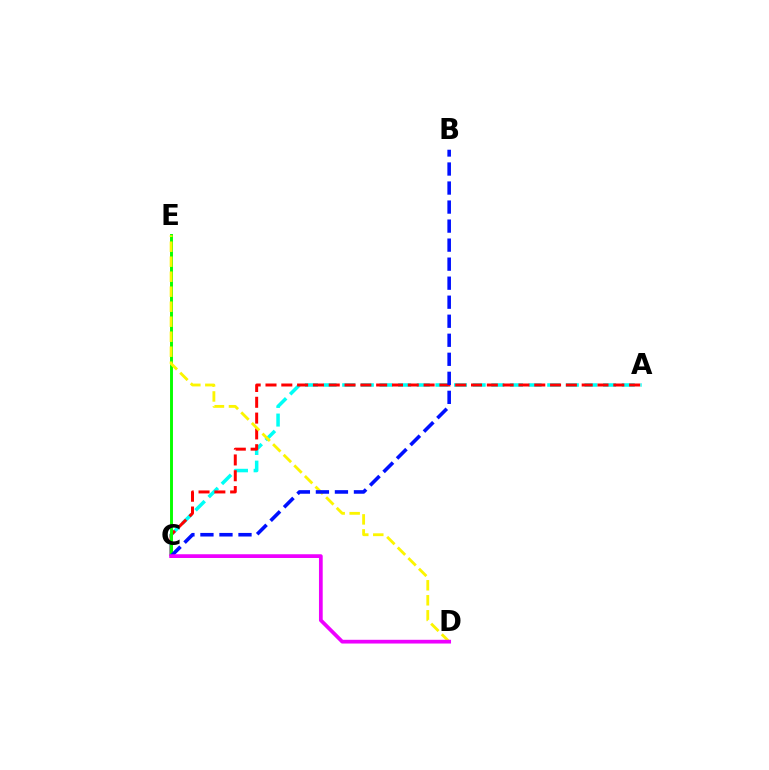{('A', 'C'): [{'color': '#00fff6', 'line_style': 'dashed', 'thickness': 2.53}, {'color': '#ff0000', 'line_style': 'dashed', 'thickness': 2.15}], ('C', 'E'): [{'color': '#08ff00', 'line_style': 'solid', 'thickness': 2.1}], ('D', 'E'): [{'color': '#fcf500', 'line_style': 'dashed', 'thickness': 2.04}], ('B', 'C'): [{'color': '#0010ff', 'line_style': 'dashed', 'thickness': 2.58}], ('C', 'D'): [{'color': '#ee00ff', 'line_style': 'solid', 'thickness': 2.69}]}